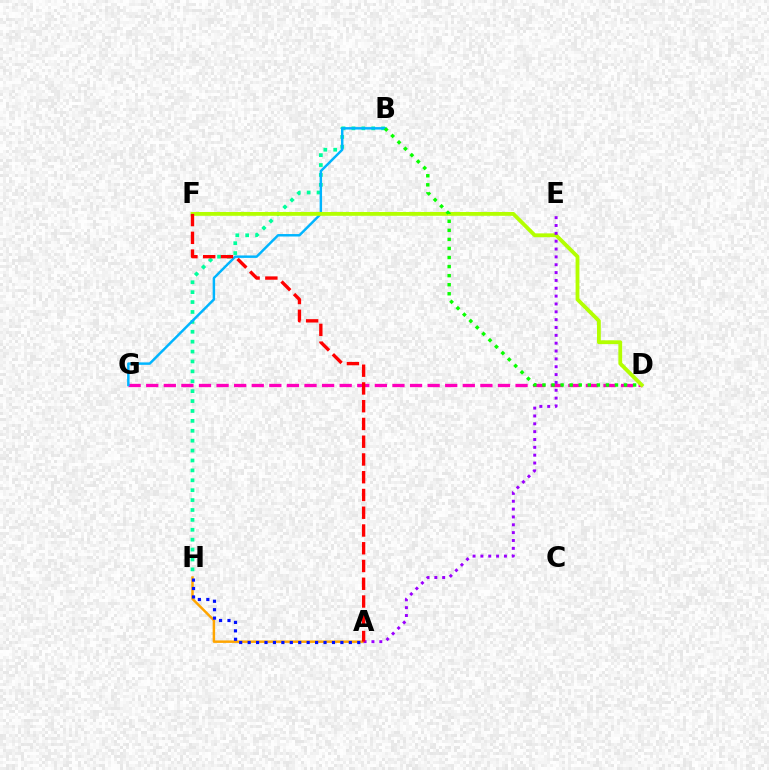{('D', 'G'): [{'color': '#ff00bd', 'line_style': 'dashed', 'thickness': 2.39}], ('B', 'H'): [{'color': '#00ff9d', 'line_style': 'dotted', 'thickness': 2.69}], ('B', 'G'): [{'color': '#00b5ff', 'line_style': 'solid', 'thickness': 1.77}], ('D', 'F'): [{'color': '#b3ff00', 'line_style': 'solid', 'thickness': 2.75}], ('A', 'H'): [{'color': '#ffa500', 'line_style': 'solid', 'thickness': 1.78}, {'color': '#0010ff', 'line_style': 'dotted', 'thickness': 2.29}], ('A', 'E'): [{'color': '#9b00ff', 'line_style': 'dotted', 'thickness': 2.13}], ('B', 'D'): [{'color': '#08ff00', 'line_style': 'dotted', 'thickness': 2.46}], ('A', 'F'): [{'color': '#ff0000', 'line_style': 'dashed', 'thickness': 2.41}]}